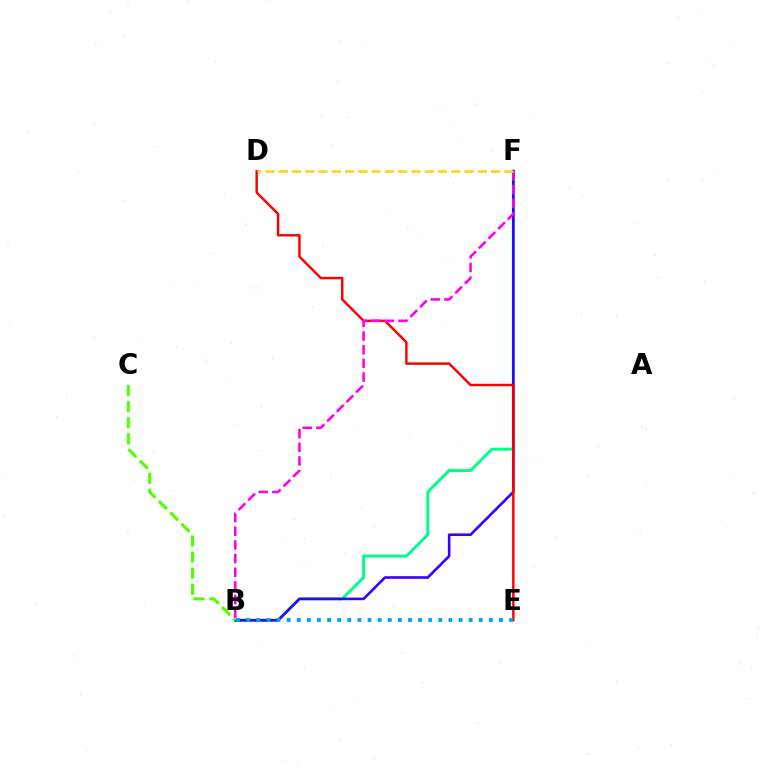{('B', 'F'): [{'color': '#00ff86', 'line_style': 'solid', 'thickness': 2.13}, {'color': '#3700ff', 'line_style': 'solid', 'thickness': 1.88}, {'color': '#ff00ed', 'line_style': 'dashed', 'thickness': 1.86}], ('D', 'E'): [{'color': '#ff0000', 'line_style': 'solid', 'thickness': 1.76}], ('B', 'C'): [{'color': '#4fff00', 'line_style': 'dashed', 'thickness': 2.19}], ('B', 'E'): [{'color': '#009eff', 'line_style': 'dotted', 'thickness': 2.75}], ('D', 'F'): [{'color': '#ffd500', 'line_style': 'dashed', 'thickness': 1.8}]}